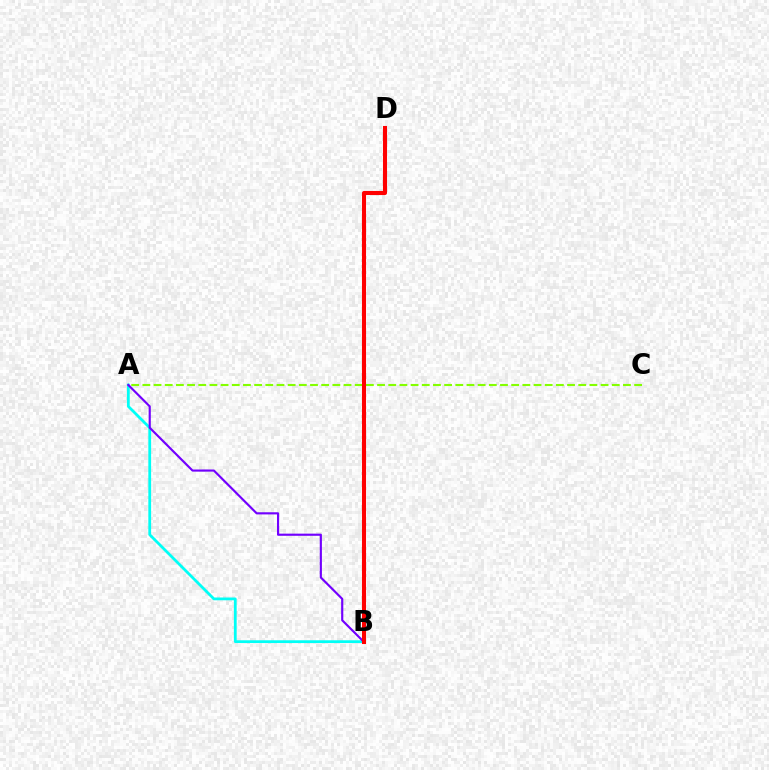{('A', 'B'): [{'color': '#00fff6', 'line_style': 'solid', 'thickness': 2.0}, {'color': '#7200ff', 'line_style': 'solid', 'thickness': 1.55}], ('A', 'C'): [{'color': '#84ff00', 'line_style': 'dashed', 'thickness': 1.52}], ('B', 'D'): [{'color': '#ff0000', 'line_style': 'solid', 'thickness': 2.93}]}